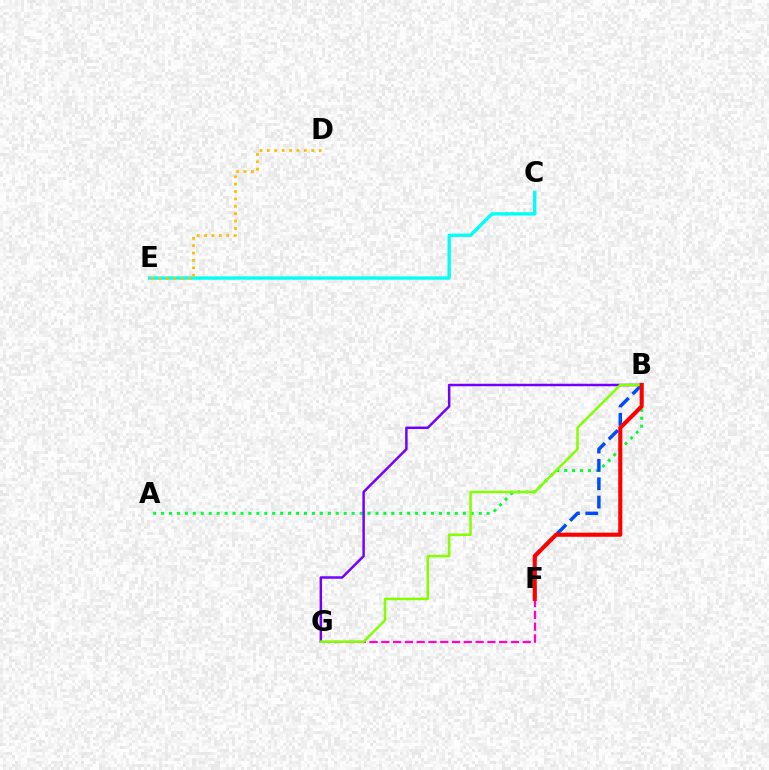{('C', 'E'): [{'color': '#00fff6', 'line_style': 'solid', 'thickness': 2.42}], ('A', 'B'): [{'color': '#00ff39', 'line_style': 'dotted', 'thickness': 2.16}], ('F', 'G'): [{'color': '#ff00cf', 'line_style': 'dashed', 'thickness': 1.6}], ('B', 'F'): [{'color': '#004bff', 'line_style': 'dashed', 'thickness': 2.49}, {'color': '#ff0000', 'line_style': 'solid', 'thickness': 2.94}], ('D', 'E'): [{'color': '#ffbd00', 'line_style': 'dotted', 'thickness': 2.01}], ('B', 'G'): [{'color': '#7200ff', 'line_style': 'solid', 'thickness': 1.78}, {'color': '#84ff00', 'line_style': 'solid', 'thickness': 1.81}]}